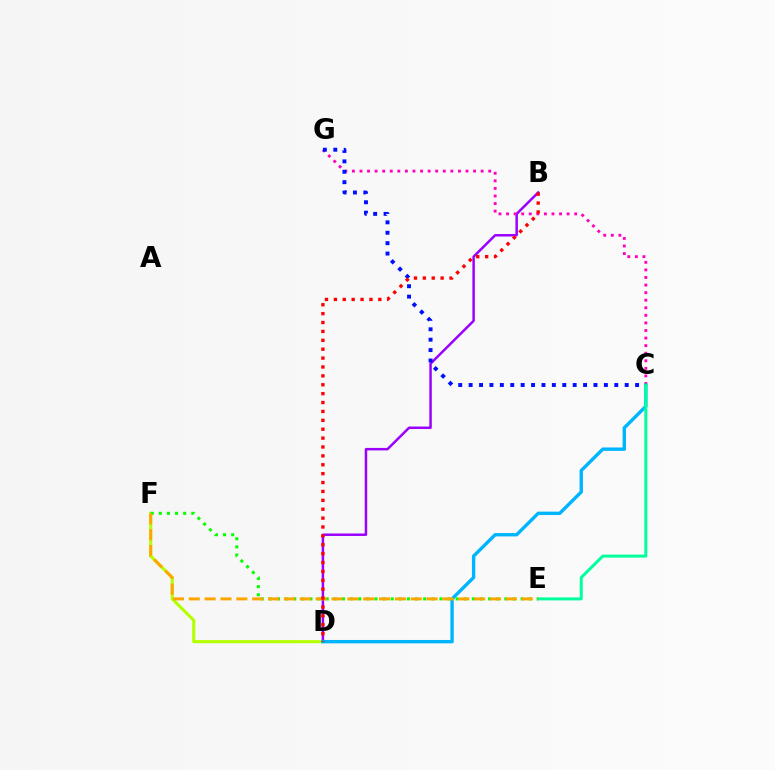{('B', 'D'): [{'color': '#9b00ff', 'line_style': 'solid', 'thickness': 1.79}, {'color': '#ff0000', 'line_style': 'dotted', 'thickness': 2.42}], ('D', 'F'): [{'color': '#b3ff00', 'line_style': 'solid', 'thickness': 2.22}], ('C', 'D'): [{'color': '#00b5ff', 'line_style': 'solid', 'thickness': 2.44}], ('C', 'G'): [{'color': '#ff00bd', 'line_style': 'dotted', 'thickness': 2.06}, {'color': '#0010ff', 'line_style': 'dotted', 'thickness': 2.83}], ('C', 'E'): [{'color': '#00ff9d', 'line_style': 'solid', 'thickness': 2.16}], ('E', 'F'): [{'color': '#08ff00', 'line_style': 'dotted', 'thickness': 2.21}, {'color': '#ffa500', 'line_style': 'dashed', 'thickness': 2.15}]}